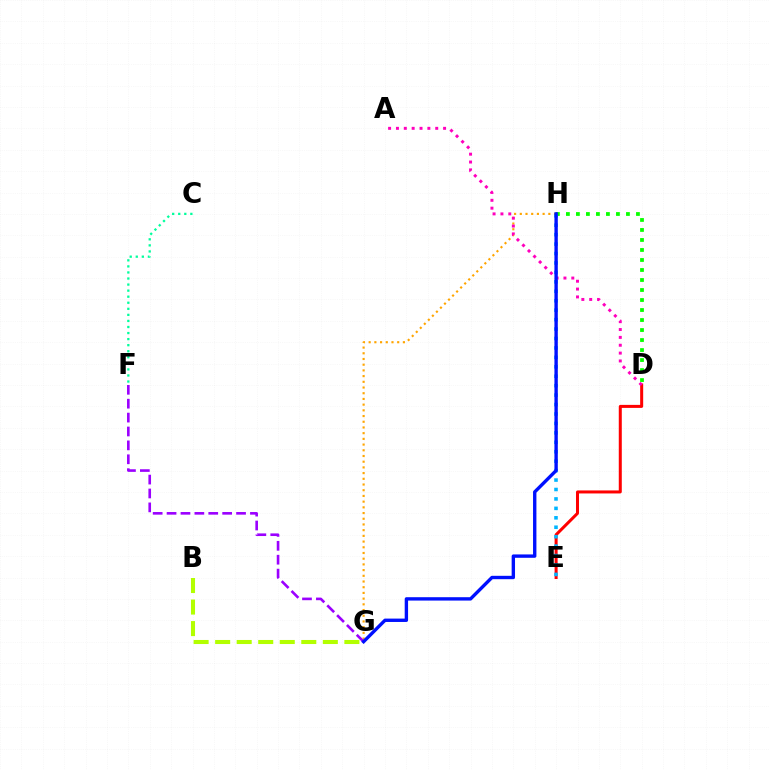{('D', 'E'): [{'color': '#ff0000', 'line_style': 'solid', 'thickness': 2.17}], ('G', 'H'): [{'color': '#ffa500', 'line_style': 'dotted', 'thickness': 1.55}, {'color': '#0010ff', 'line_style': 'solid', 'thickness': 2.43}], ('A', 'D'): [{'color': '#ff00bd', 'line_style': 'dotted', 'thickness': 2.13}], ('D', 'H'): [{'color': '#08ff00', 'line_style': 'dotted', 'thickness': 2.72}], ('C', 'F'): [{'color': '#00ff9d', 'line_style': 'dotted', 'thickness': 1.65}], ('E', 'H'): [{'color': '#00b5ff', 'line_style': 'dotted', 'thickness': 2.56}], ('F', 'G'): [{'color': '#9b00ff', 'line_style': 'dashed', 'thickness': 1.89}], ('B', 'G'): [{'color': '#b3ff00', 'line_style': 'dashed', 'thickness': 2.93}]}